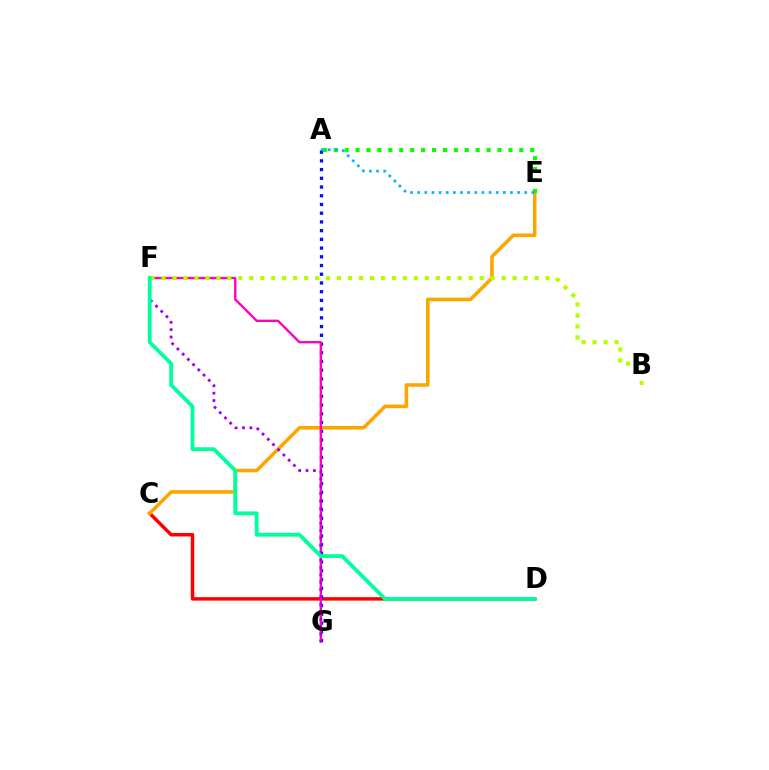{('C', 'D'): [{'color': '#ff0000', 'line_style': 'solid', 'thickness': 2.5}], ('A', 'G'): [{'color': '#0010ff', 'line_style': 'dotted', 'thickness': 2.37}], ('C', 'E'): [{'color': '#ffa500', 'line_style': 'solid', 'thickness': 2.56}], ('A', 'E'): [{'color': '#08ff00', 'line_style': 'dotted', 'thickness': 2.97}, {'color': '#00b5ff', 'line_style': 'dotted', 'thickness': 1.94}], ('F', 'G'): [{'color': '#ff00bd', 'line_style': 'solid', 'thickness': 1.71}, {'color': '#9b00ff', 'line_style': 'dotted', 'thickness': 2.01}], ('B', 'F'): [{'color': '#b3ff00', 'line_style': 'dotted', 'thickness': 2.98}], ('D', 'F'): [{'color': '#00ff9d', 'line_style': 'solid', 'thickness': 2.75}]}